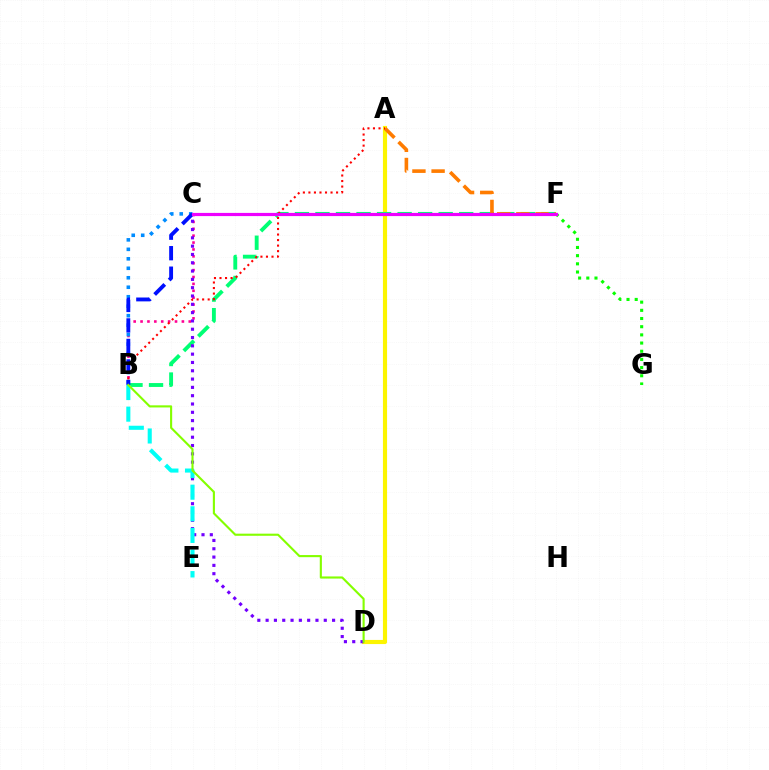{('A', 'D'): [{'color': '#fcf500', 'line_style': 'solid', 'thickness': 2.98}], ('B', 'F'): [{'color': '#00ff74', 'line_style': 'dashed', 'thickness': 2.79}], ('A', 'F'): [{'color': '#ff7c00', 'line_style': 'dashed', 'thickness': 2.6}], ('B', 'C'): [{'color': '#ff0094', 'line_style': 'dotted', 'thickness': 1.87}, {'color': '#008cff', 'line_style': 'dotted', 'thickness': 2.57}, {'color': '#0010ff', 'line_style': 'dashed', 'thickness': 2.78}], ('A', 'B'): [{'color': '#ff0000', 'line_style': 'dotted', 'thickness': 1.5}], ('C', 'D'): [{'color': '#7200ff', 'line_style': 'dotted', 'thickness': 2.26}], ('B', 'E'): [{'color': '#00fff6', 'line_style': 'dashed', 'thickness': 2.94}], ('B', 'D'): [{'color': '#84ff00', 'line_style': 'solid', 'thickness': 1.53}], ('F', 'G'): [{'color': '#08ff00', 'line_style': 'dotted', 'thickness': 2.22}], ('C', 'F'): [{'color': '#ee00ff', 'line_style': 'solid', 'thickness': 2.29}]}